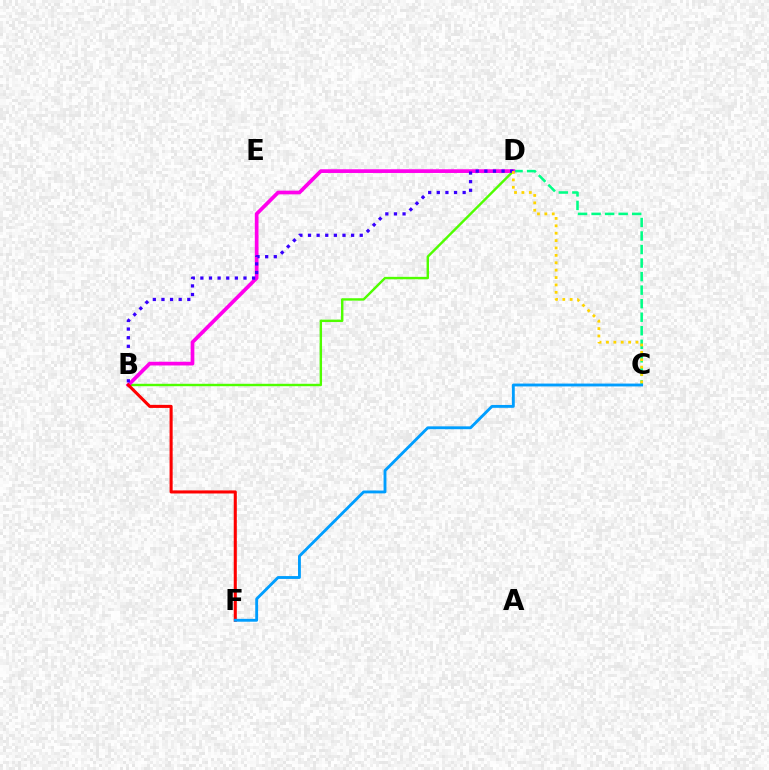{('B', 'D'): [{'color': '#4fff00', 'line_style': 'solid', 'thickness': 1.74}, {'color': '#ff00ed', 'line_style': 'solid', 'thickness': 2.67}, {'color': '#3700ff', 'line_style': 'dotted', 'thickness': 2.34}], ('C', 'D'): [{'color': '#00ff86', 'line_style': 'dashed', 'thickness': 1.84}, {'color': '#ffd500', 'line_style': 'dotted', 'thickness': 2.01}], ('B', 'F'): [{'color': '#ff0000', 'line_style': 'solid', 'thickness': 2.21}], ('C', 'F'): [{'color': '#009eff', 'line_style': 'solid', 'thickness': 2.06}]}